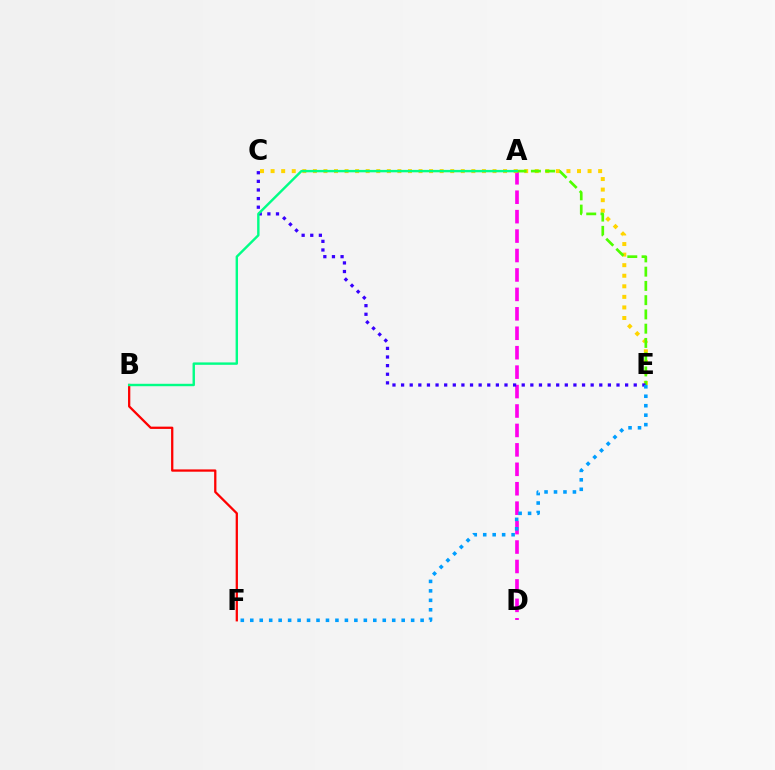{('A', 'D'): [{'color': '#ff00ed', 'line_style': 'dashed', 'thickness': 2.64}], ('C', 'E'): [{'color': '#ffd500', 'line_style': 'dotted', 'thickness': 2.87}, {'color': '#3700ff', 'line_style': 'dotted', 'thickness': 2.34}], ('A', 'E'): [{'color': '#4fff00', 'line_style': 'dashed', 'thickness': 1.94}], ('E', 'F'): [{'color': '#009eff', 'line_style': 'dotted', 'thickness': 2.57}], ('B', 'F'): [{'color': '#ff0000', 'line_style': 'solid', 'thickness': 1.64}], ('A', 'B'): [{'color': '#00ff86', 'line_style': 'solid', 'thickness': 1.74}]}